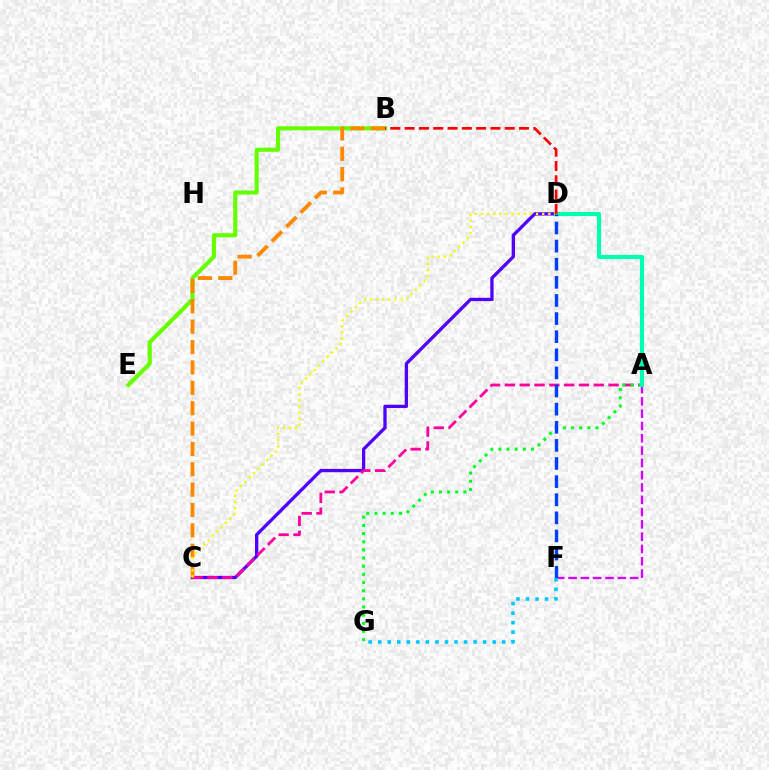{('B', 'E'): [{'color': '#66ff00', 'line_style': 'solid', 'thickness': 2.98}], ('A', 'F'): [{'color': '#d600ff', 'line_style': 'dashed', 'thickness': 1.67}], ('C', 'D'): [{'color': '#4f00ff', 'line_style': 'solid', 'thickness': 2.38}, {'color': '#eeff00', 'line_style': 'dotted', 'thickness': 1.66}], ('A', 'C'): [{'color': '#ff00a0', 'line_style': 'dashed', 'thickness': 2.01}], ('A', 'G'): [{'color': '#00ff27', 'line_style': 'dotted', 'thickness': 2.21}], ('A', 'D'): [{'color': '#00ffaf', 'line_style': 'solid', 'thickness': 2.99}], ('B', 'C'): [{'color': '#ff8800', 'line_style': 'dashed', 'thickness': 2.77}], ('D', 'F'): [{'color': '#003fff', 'line_style': 'dashed', 'thickness': 2.46}], ('F', 'G'): [{'color': '#00c7ff', 'line_style': 'dotted', 'thickness': 2.59}], ('B', 'D'): [{'color': '#ff0000', 'line_style': 'dashed', 'thickness': 1.94}]}